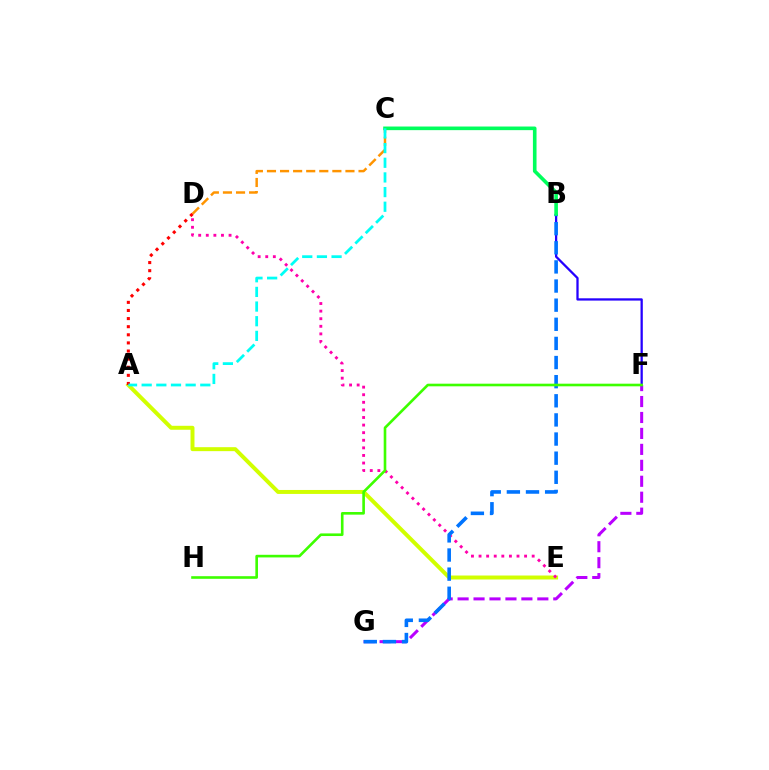{('A', 'E'): [{'color': '#d1ff00', 'line_style': 'solid', 'thickness': 2.85}], ('C', 'D'): [{'color': '#ff9400', 'line_style': 'dashed', 'thickness': 1.78}], ('F', 'G'): [{'color': '#b900ff', 'line_style': 'dashed', 'thickness': 2.17}], ('D', 'E'): [{'color': '#ff00ac', 'line_style': 'dotted', 'thickness': 2.06}], ('B', 'F'): [{'color': '#2500ff', 'line_style': 'solid', 'thickness': 1.64}], ('B', 'G'): [{'color': '#0074ff', 'line_style': 'dashed', 'thickness': 2.6}], ('B', 'C'): [{'color': '#00ff5c', 'line_style': 'solid', 'thickness': 2.61}], ('F', 'H'): [{'color': '#3dff00', 'line_style': 'solid', 'thickness': 1.89}], ('A', 'D'): [{'color': '#ff0000', 'line_style': 'dotted', 'thickness': 2.2}], ('A', 'C'): [{'color': '#00fff6', 'line_style': 'dashed', 'thickness': 1.99}]}